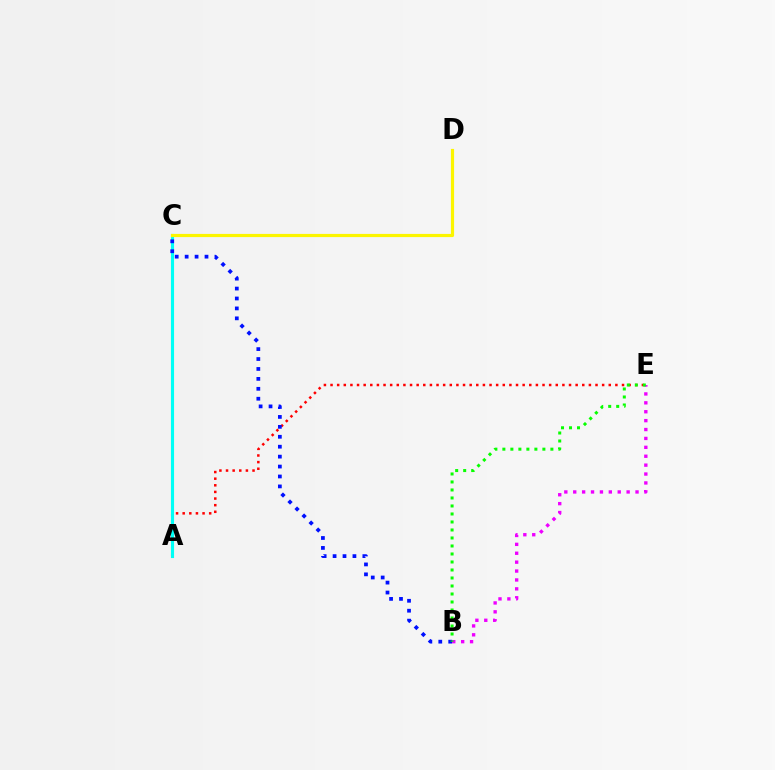{('A', 'E'): [{'color': '#ff0000', 'line_style': 'dotted', 'thickness': 1.8}], ('A', 'C'): [{'color': '#00fff6', 'line_style': 'solid', 'thickness': 2.24}], ('B', 'E'): [{'color': '#ee00ff', 'line_style': 'dotted', 'thickness': 2.42}, {'color': '#08ff00', 'line_style': 'dotted', 'thickness': 2.17}], ('C', 'D'): [{'color': '#fcf500', 'line_style': 'solid', 'thickness': 2.29}], ('B', 'C'): [{'color': '#0010ff', 'line_style': 'dotted', 'thickness': 2.7}]}